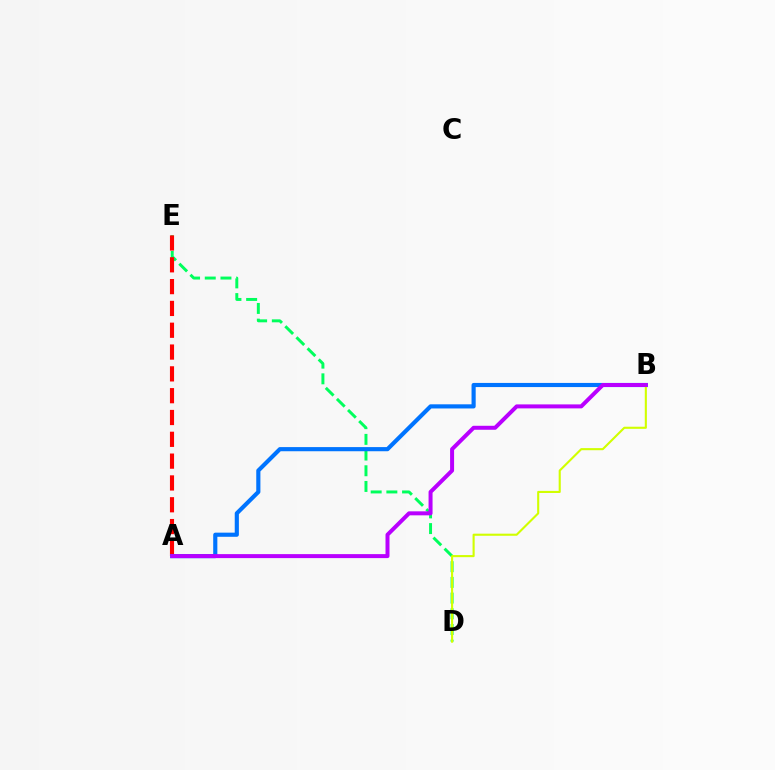{('D', 'E'): [{'color': '#00ff5c', 'line_style': 'dashed', 'thickness': 2.13}], ('A', 'E'): [{'color': '#ff0000', 'line_style': 'dashed', 'thickness': 2.96}], ('A', 'B'): [{'color': '#0074ff', 'line_style': 'solid', 'thickness': 2.98}, {'color': '#b900ff', 'line_style': 'solid', 'thickness': 2.87}], ('B', 'D'): [{'color': '#d1ff00', 'line_style': 'solid', 'thickness': 1.52}]}